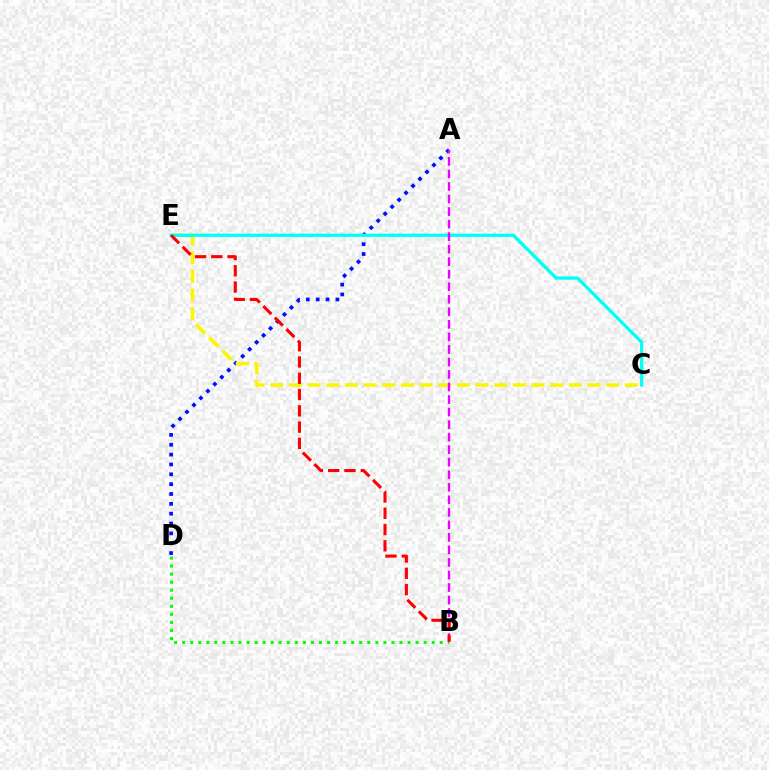{('A', 'D'): [{'color': '#0010ff', 'line_style': 'dotted', 'thickness': 2.68}], ('C', 'E'): [{'color': '#fcf500', 'line_style': 'dashed', 'thickness': 2.53}, {'color': '#00fff6', 'line_style': 'solid', 'thickness': 2.35}], ('B', 'D'): [{'color': '#08ff00', 'line_style': 'dotted', 'thickness': 2.19}], ('A', 'B'): [{'color': '#ee00ff', 'line_style': 'dashed', 'thickness': 1.7}], ('B', 'E'): [{'color': '#ff0000', 'line_style': 'dashed', 'thickness': 2.21}]}